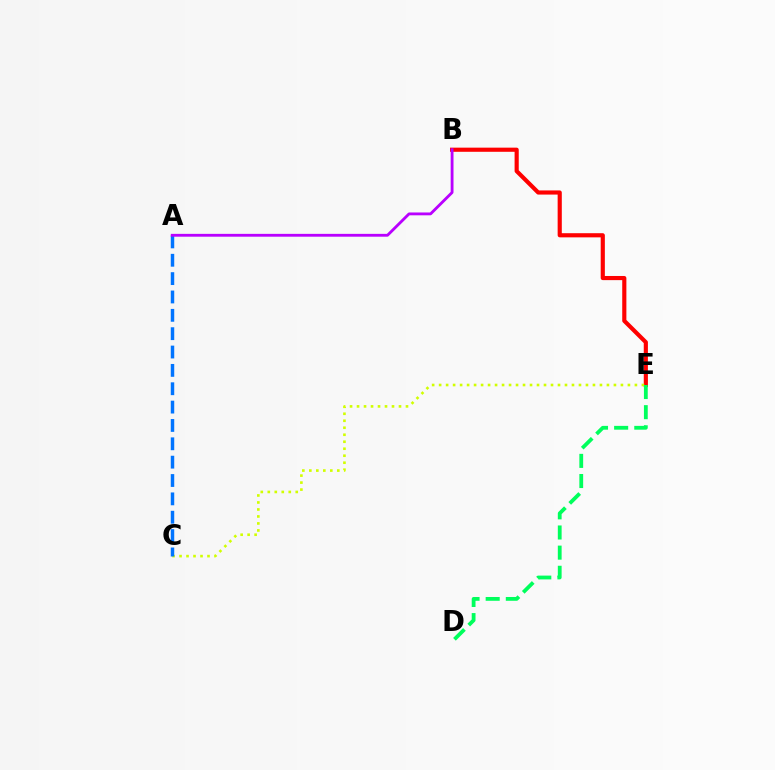{('B', 'E'): [{'color': '#ff0000', 'line_style': 'solid', 'thickness': 2.99}], ('C', 'E'): [{'color': '#d1ff00', 'line_style': 'dotted', 'thickness': 1.9}], ('A', 'C'): [{'color': '#0074ff', 'line_style': 'dashed', 'thickness': 2.49}], ('D', 'E'): [{'color': '#00ff5c', 'line_style': 'dashed', 'thickness': 2.74}], ('A', 'B'): [{'color': '#b900ff', 'line_style': 'solid', 'thickness': 2.04}]}